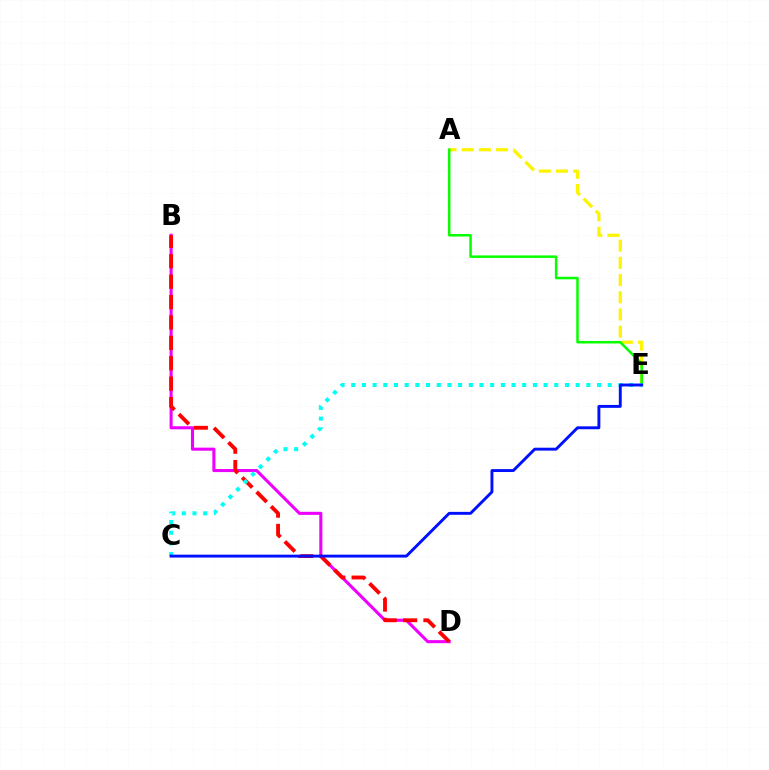{('B', 'D'): [{'color': '#ee00ff', 'line_style': 'solid', 'thickness': 2.22}, {'color': '#ff0000', 'line_style': 'dashed', 'thickness': 2.77}], ('A', 'E'): [{'color': '#fcf500', 'line_style': 'dashed', 'thickness': 2.34}, {'color': '#08ff00', 'line_style': 'solid', 'thickness': 1.81}], ('C', 'E'): [{'color': '#00fff6', 'line_style': 'dotted', 'thickness': 2.9}, {'color': '#0010ff', 'line_style': 'solid', 'thickness': 2.1}]}